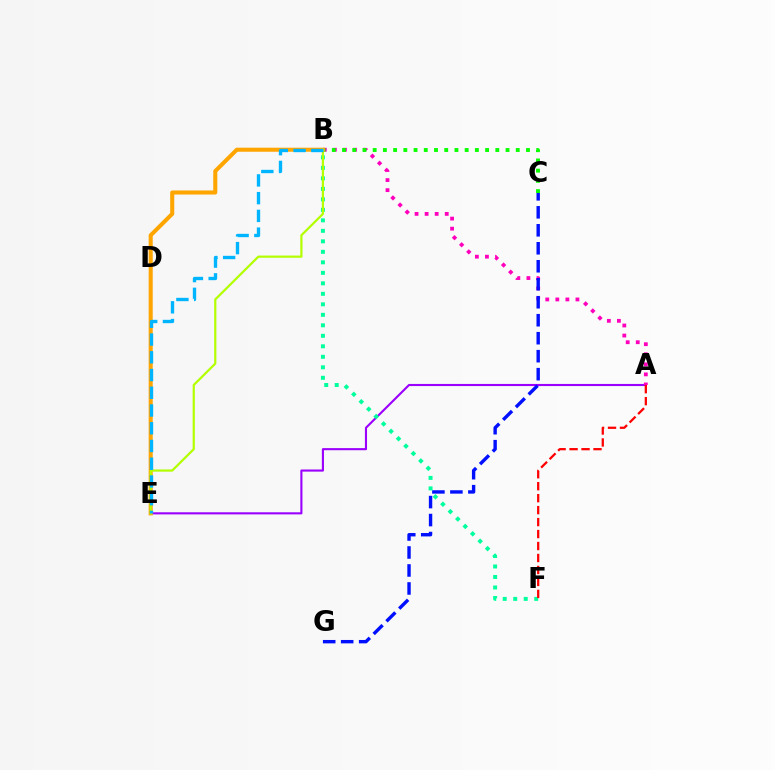{('A', 'E'): [{'color': '#9b00ff', 'line_style': 'solid', 'thickness': 1.52}], ('A', 'B'): [{'color': '#ff00bd', 'line_style': 'dotted', 'thickness': 2.73}], ('C', 'G'): [{'color': '#0010ff', 'line_style': 'dashed', 'thickness': 2.44}], ('B', 'F'): [{'color': '#00ff9d', 'line_style': 'dotted', 'thickness': 2.85}], ('B', 'C'): [{'color': '#08ff00', 'line_style': 'dotted', 'thickness': 2.78}], ('A', 'F'): [{'color': '#ff0000', 'line_style': 'dashed', 'thickness': 1.63}], ('B', 'E'): [{'color': '#ffa500', 'line_style': 'solid', 'thickness': 2.92}, {'color': '#b3ff00', 'line_style': 'solid', 'thickness': 1.6}, {'color': '#00b5ff', 'line_style': 'dashed', 'thickness': 2.41}]}